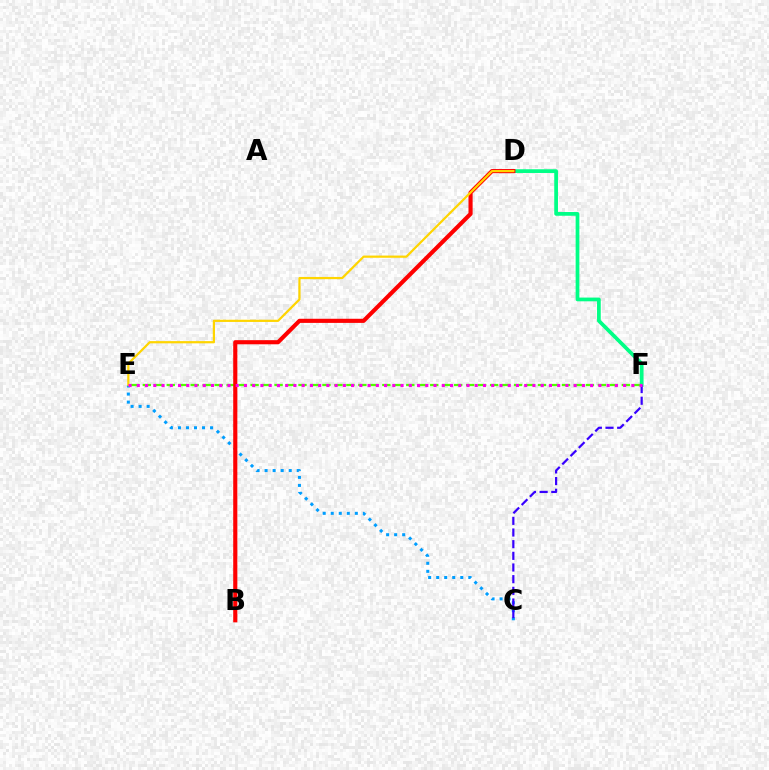{('C', 'E'): [{'color': '#009eff', 'line_style': 'dotted', 'thickness': 2.18}], ('D', 'F'): [{'color': '#00ff86', 'line_style': 'solid', 'thickness': 2.69}], ('E', 'F'): [{'color': '#4fff00', 'line_style': 'dashed', 'thickness': 1.63}, {'color': '#ff00ed', 'line_style': 'dotted', 'thickness': 2.24}], ('C', 'F'): [{'color': '#3700ff', 'line_style': 'dashed', 'thickness': 1.58}], ('B', 'D'): [{'color': '#ff0000', 'line_style': 'solid', 'thickness': 2.97}], ('D', 'E'): [{'color': '#ffd500', 'line_style': 'solid', 'thickness': 1.6}]}